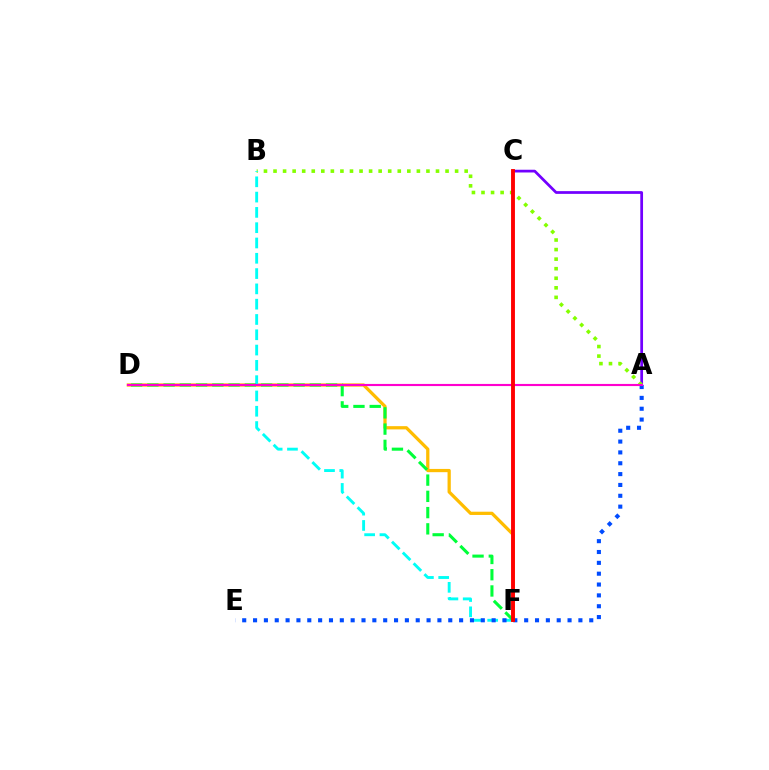{('D', 'F'): [{'color': '#ffbd00', 'line_style': 'solid', 'thickness': 2.34}, {'color': '#00ff39', 'line_style': 'dashed', 'thickness': 2.21}], ('A', 'C'): [{'color': '#7200ff', 'line_style': 'solid', 'thickness': 1.97}], ('A', 'B'): [{'color': '#84ff00', 'line_style': 'dotted', 'thickness': 2.6}], ('B', 'F'): [{'color': '#00fff6', 'line_style': 'dashed', 'thickness': 2.08}], ('A', 'E'): [{'color': '#004bff', 'line_style': 'dotted', 'thickness': 2.95}], ('A', 'D'): [{'color': '#ff00cf', 'line_style': 'solid', 'thickness': 1.54}], ('C', 'F'): [{'color': '#ff0000', 'line_style': 'solid', 'thickness': 2.79}]}